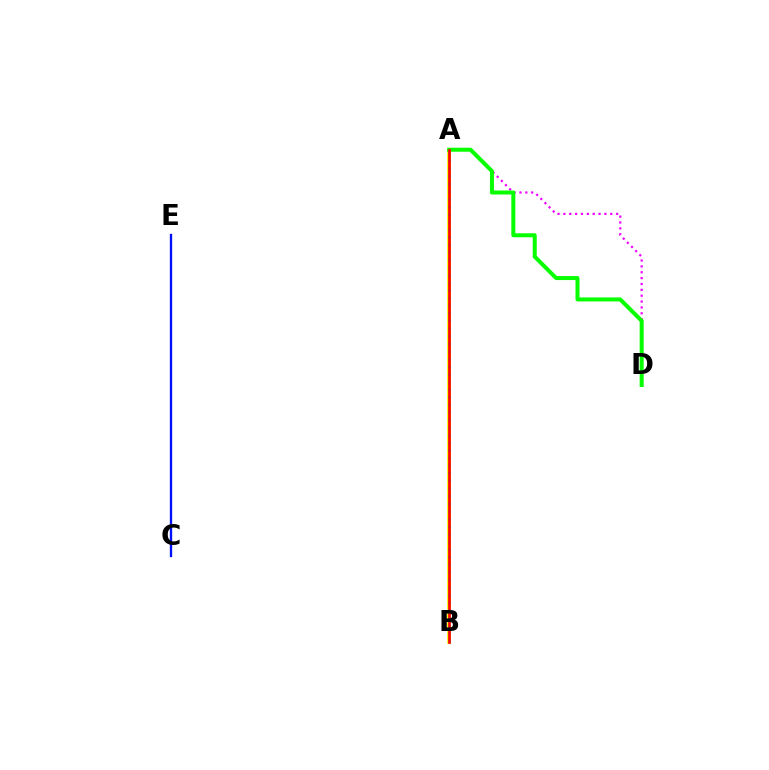{('C', 'E'): [{'color': '#0010ff', 'line_style': 'solid', 'thickness': 1.68}], ('A', 'B'): [{'color': '#fcf500', 'line_style': 'solid', 'thickness': 2.65}, {'color': '#00fff6', 'line_style': 'dotted', 'thickness': 2.07}, {'color': '#ff0000', 'line_style': 'solid', 'thickness': 1.94}], ('A', 'D'): [{'color': '#ee00ff', 'line_style': 'dotted', 'thickness': 1.59}, {'color': '#08ff00', 'line_style': 'solid', 'thickness': 2.89}]}